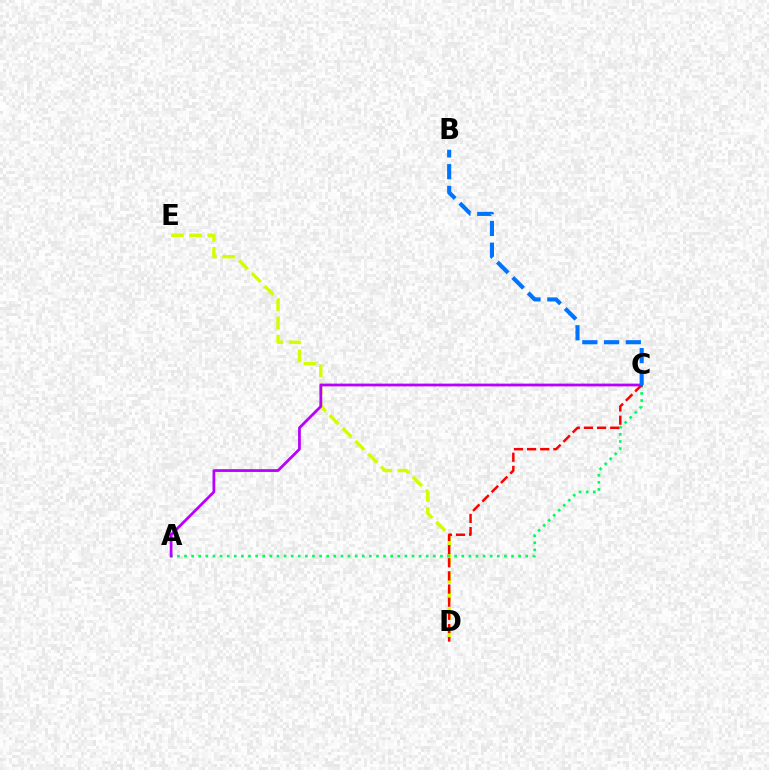{('D', 'E'): [{'color': '#d1ff00', 'line_style': 'dashed', 'thickness': 2.46}], ('A', 'C'): [{'color': '#00ff5c', 'line_style': 'dotted', 'thickness': 1.93}, {'color': '#b900ff', 'line_style': 'solid', 'thickness': 1.99}], ('C', 'D'): [{'color': '#ff0000', 'line_style': 'dashed', 'thickness': 1.79}], ('B', 'C'): [{'color': '#0074ff', 'line_style': 'dashed', 'thickness': 2.96}]}